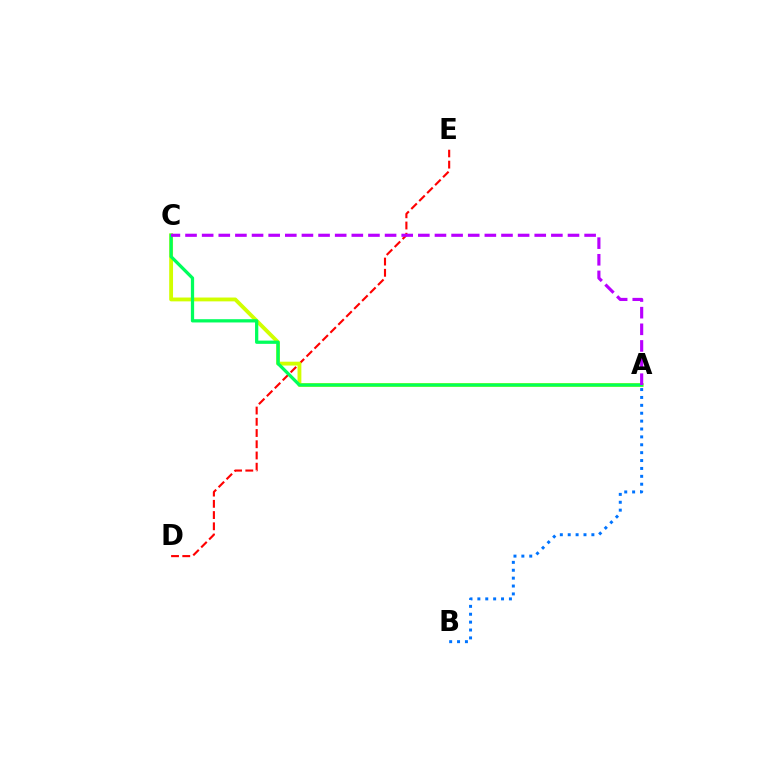{('D', 'E'): [{'color': '#ff0000', 'line_style': 'dashed', 'thickness': 1.53}], ('A', 'C'): [{'color': '#d1ff00', 'line_style': 'solid', 'thickness': 2.77}, {'color': '#00ff5c', 'line_style': 'solid', 'thickness': 2.35}, {'color': '#b900ff', 'line_style': 'dashed', 'thickness': 2.26}], ('A', 'B'): [{'color': '#0074ff', 'line_style': 'dotted', 'thickness': 2.14}]}